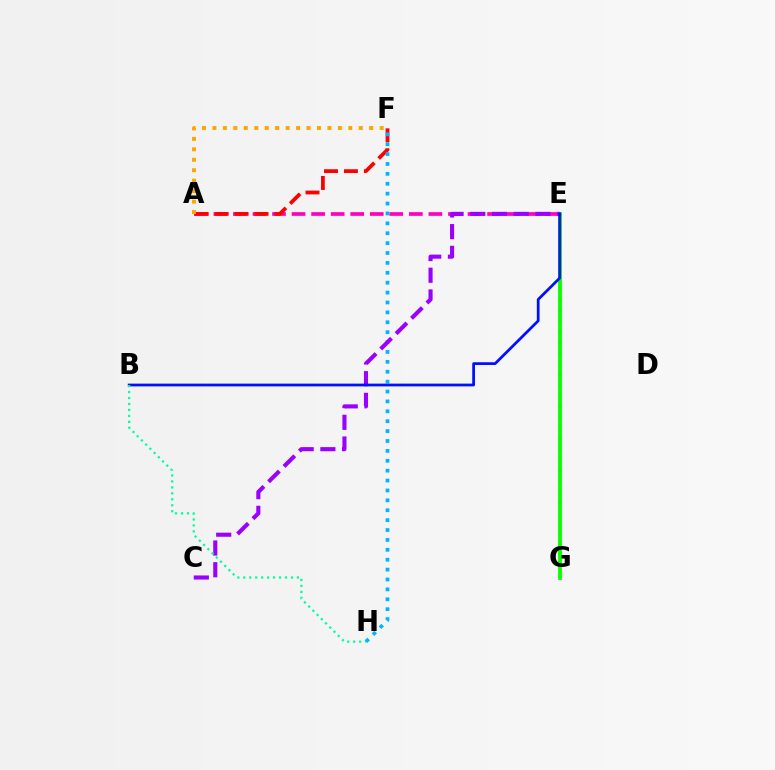{('A', 'E'): [{'color': '#ff00bd', 'line_style': 'dashed', 'thickness': 2.66}], ('A', 'F'): [{'color': '#ff0000', 'line_style': 'dashed', 'thickness': 2.71}, {'color': '#ffa500', 'line_style': 'dotted', 'thickness': 2.84}], ('F', 'H'): [{'color': '#00b5ff', 'line_style': 'dotted', 'thickness': 2.69}], ('E', 'G'): [{'color': '#b3ff00', 'line_style': 'dotted', 'thickness': 2.89}, {'color': '#08ff00', 'line_style': 'solid', 'thickness': 2.75}], ('C', 'E'): [{'color': '#9b00ff', 'line_style': 'dashed', 'thickness': 2.95}], ('B', 'E'): [{'color': '#0010ff', 'line_style': 'solid', 'thickness': 1.98}], ('B', 'H'): [{'color': '#00ff9d', 'line_style': 'dotted', 'thickness': 1.62}]}